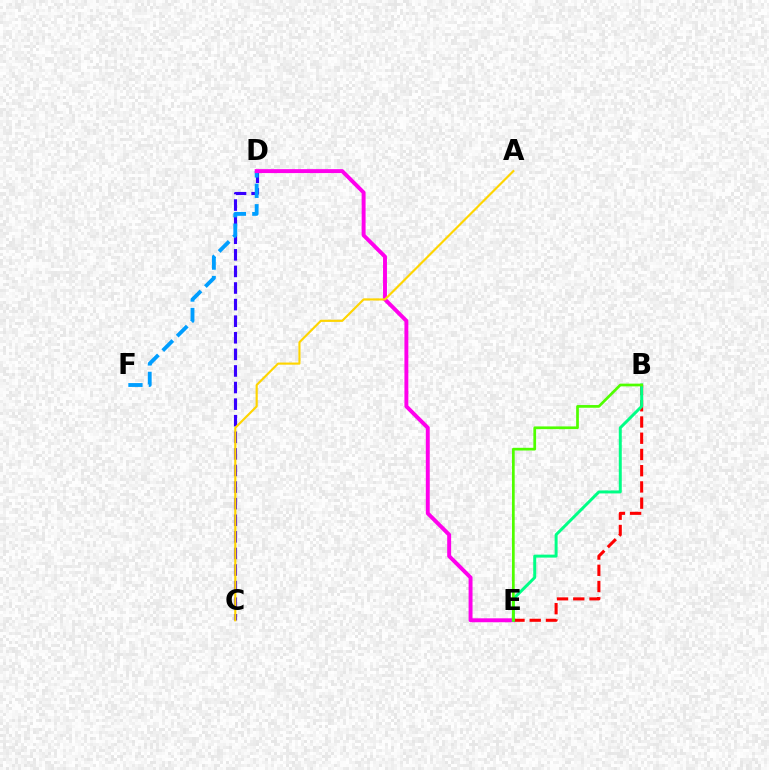{('C', 'D'): [{'color': '#3700ff', 'line_style': 'dashed', 'thickness': 2.25}], ('D', 'F'): [{'color': '#009eff', 'line_style': 'dashed', 'thickness': 2.77}], ('D', 'E'): [{'color': '#ff00ed', 'line_style': 'solid', 'thickness': 2.83}], ('A', 'C'): [{'color': '#ffd500', 'line_style': 'solid', 'thickness': 1.54}], ('B', 'E'): [{'color': '#ff0000', 'line_style': 'dashed', 'thickness': 2.21}, {'color': '#00ff86', 'line_style': 'solid', 'thickness': 2.14}, {'color': '#4fff00', 'line_style': 'solid', 'thickness': 1.96}]}